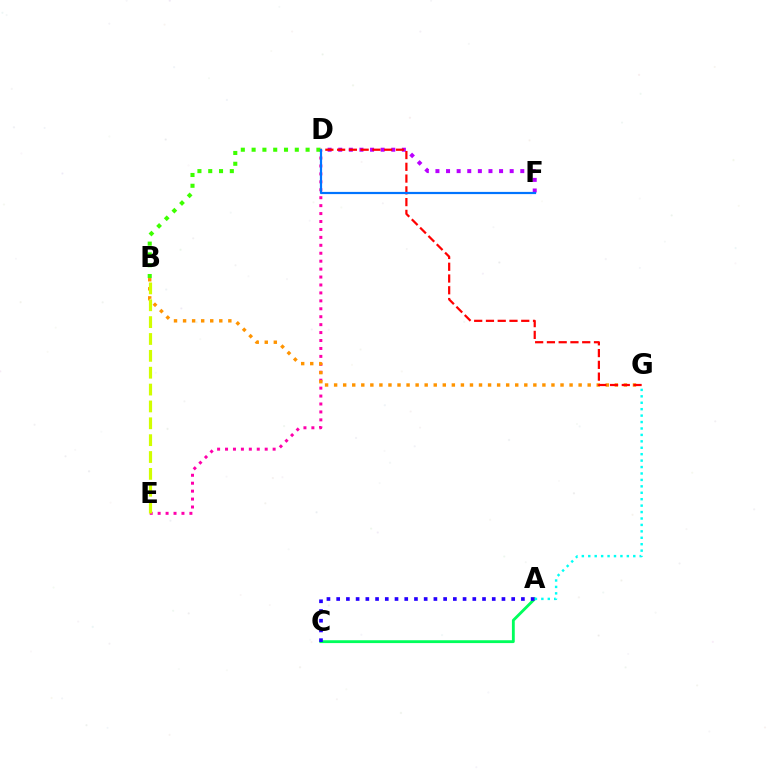{('A', 'C'): [{'color': '#00ff5c', 'line_style': 'solid', 'thickness': 2.04}, {'color': '#2500ff', 'line_style': 'dotted', 'thickness': 2.64}], ('A', 'G'): [{'color': '#00fff6', 'line_style': 'dotted', 'thickness': 1.75}], ('D', 'E'): [{'color': '#ff00ac', 'line_style': 'dotted', 'thickness': 2.16}], ('B', 'G'): [{'color': '#ff9400', 'line_style': 'dotted', 'thickness': 2.46}], ('B', 'E'): [{'color': '#d1ff00', 'line_style': 'dashed', 'thickness': 2.29}], ('D', 'F'): [{'color': '#b900ff', 'line_style': 'dotted', 'thickness': 2.88}, {'color': '#0074ff', 'line_style': 'solid', 'thickness': 1.59}], ('B', 'D'): [{'color': '#3dff00', 'line_style': 'dotted', 'thickness': 2.93}], ('D', 'G'): [{'color': '#ff0000', 'line_style': 'dashed', 'thickness': 1.6}]}